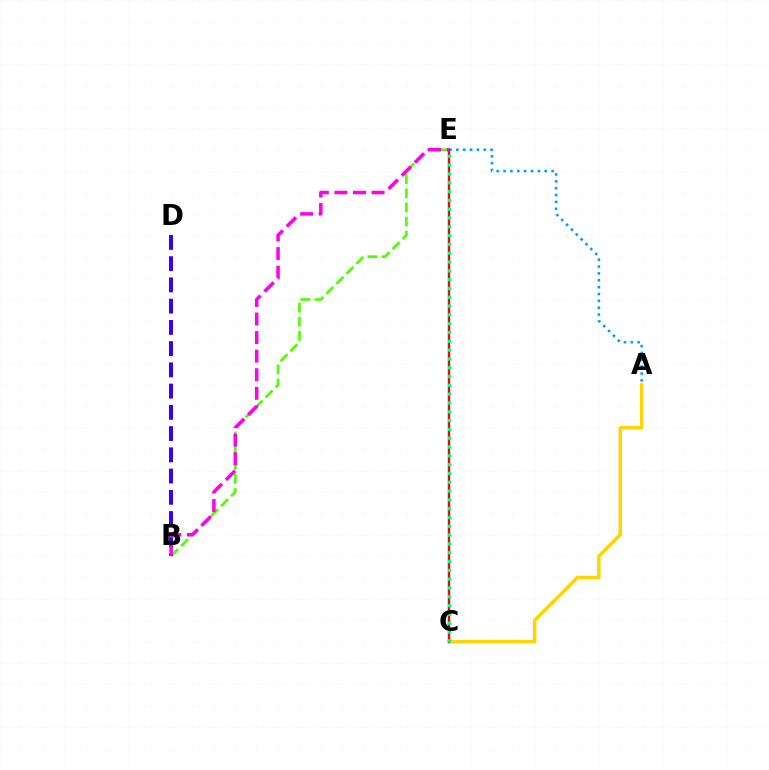{('B', 'E'): [{'color': '#4fff00', 'line_style': 'dashed', 'thickness': 1.92}, {'color': '#ff00ed', 'line_style': 'dashed', 'thickness': 2.52}], ('A', 'E'): [{'color': '#009eff', 'line_style': 'dotted', 'thickness': 1.86}], ('A', 'C'): [{'color': '#ffd500', 'line_style': 'solid', 'thickness': 2.5}], ('C', 'E'): [{'color': '#ff0000', 'line_style': 'solid', 'thickness': 1.72}, {'color': '#00ff86', 'line_style': 'dotted', 'thickness': 2.39}], ('B', 'D'): [{'color': '#3700ff', 'line_style': 'dashed', 'thickness': 2.89}]}